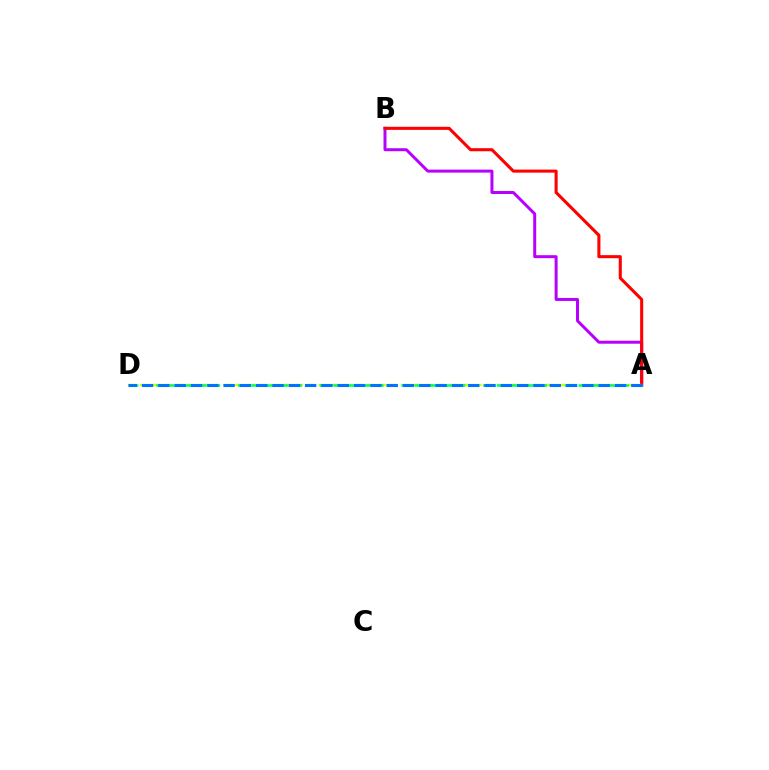{('A', 'B'): [{'color': '#b900ff', 'line_style': 'solid', 'thickness': 2.15}, {'color': '#ff0000', 'line_style': 'solid', 'thickness': 2.2}], ('A', 'D'): [{'color': '#d1ff00', 'line_style': 'dashed', 'thickness': 1.62}, {'color': '#00ff5c', 'line_style': 'dashed', 'thickness': 1.85}, {'color': '#0074ff', 'line_style': 'dashed', 'thickness': 2.22}]}